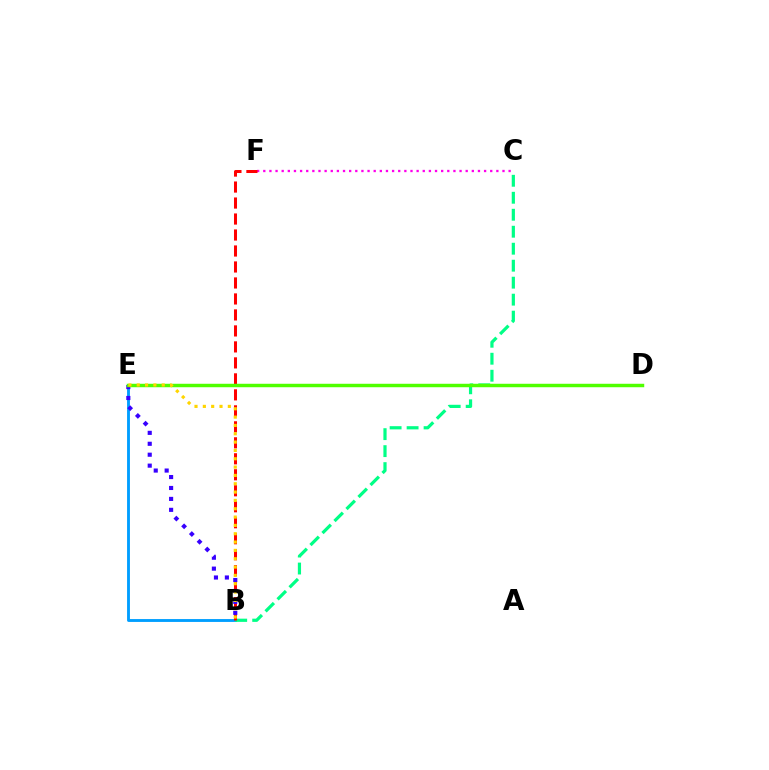{('B', 'E'): [{'color': '#009eff', 'line_style': 'solid', 'thickness': 2.06}, {'color': '#3700ff', 'line_style': 'dotted', 'thickness': 2.97}, {'color': '#ffd500', 'line_style': 'dotted', 'thickness': 2.26}], ('C', 'F'): [{'color': '#ff00ed', 'line_style': 'dotted', 'thickness': 1.67}], ('B', 'C'): [{'color': '#00ff86', 'line_style': 'dashed', 'thickness': 2.31}], ('B', 'F'): [{'color': '#ff0000', 'line_style': 'dashed', 'thickness': 2.17}], ('D', 'E'): [{'color': '#4fff00', 'line_style': 'solid', 'thickness': 2.49}]}